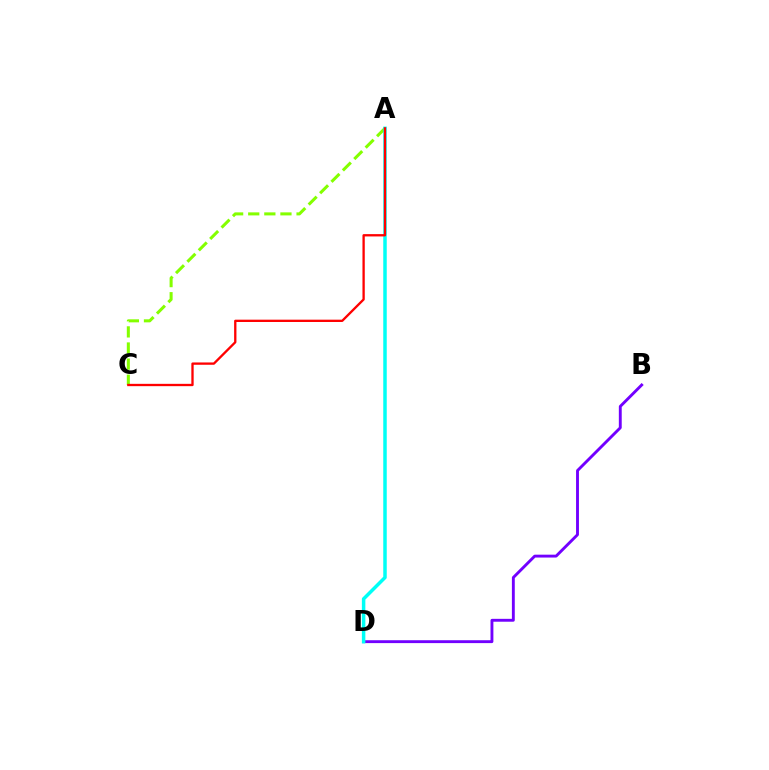{('B', 'D'): [{'color': '#7200ff', 'line_style': 'solid', 'thickness': 2.07}], ('A', 'C'): [{'color': '#84ff00', 'line_style': 'dashed', 'thickness': 2.19}, {'color': '#ff0000', 'line_style': 'solid', 'thickness': 1.67}], ('A', 'D'): [{'color': '#00fff6', 'line_style': 'solid', 'thickness': 2.51}]}